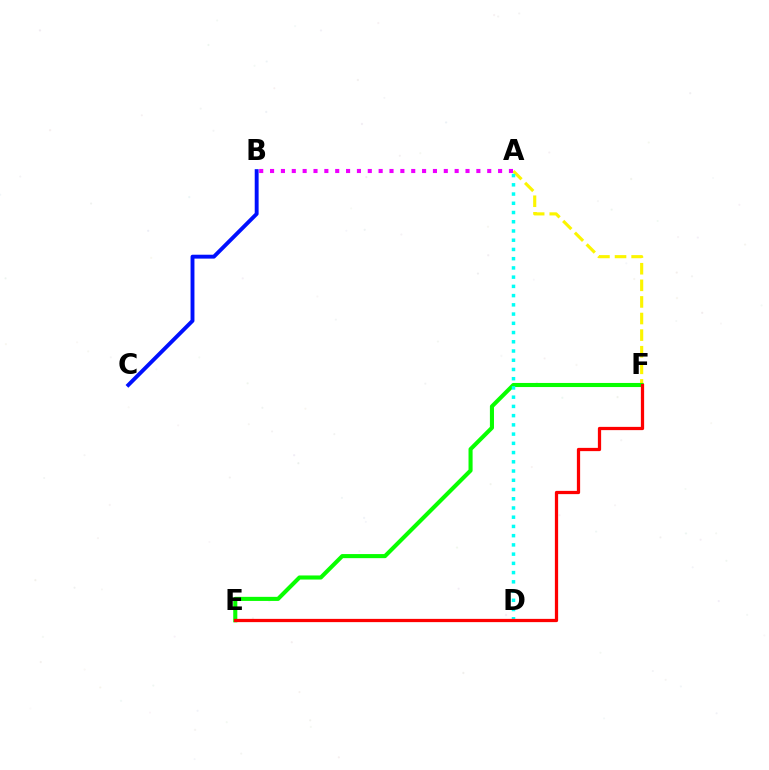{('A', 'F'): [{'color': '#fcf500', 'line_style': 'dashed', 'thickness': 2.25}], ('E', 'F'): [{'color': '#08ff00', 'line_style': 'solid', 'thickness': 2.94}, {'color': '#ff0000', 'line_style': 'solid', 'thickness': 2.34}], ('A', 'B'): [{'color': '#ee00ff', 'line_style': 'dotted', 'thickness': 2.95}], ('B', 'C'): [{'color': '#0010ff', 'line_style': 'solid', 'thickness': 2.8}], ('A', 'D'): [{'color': '#00fff6', 'line_style': 'dotted', 'thickness': 2.51}]}